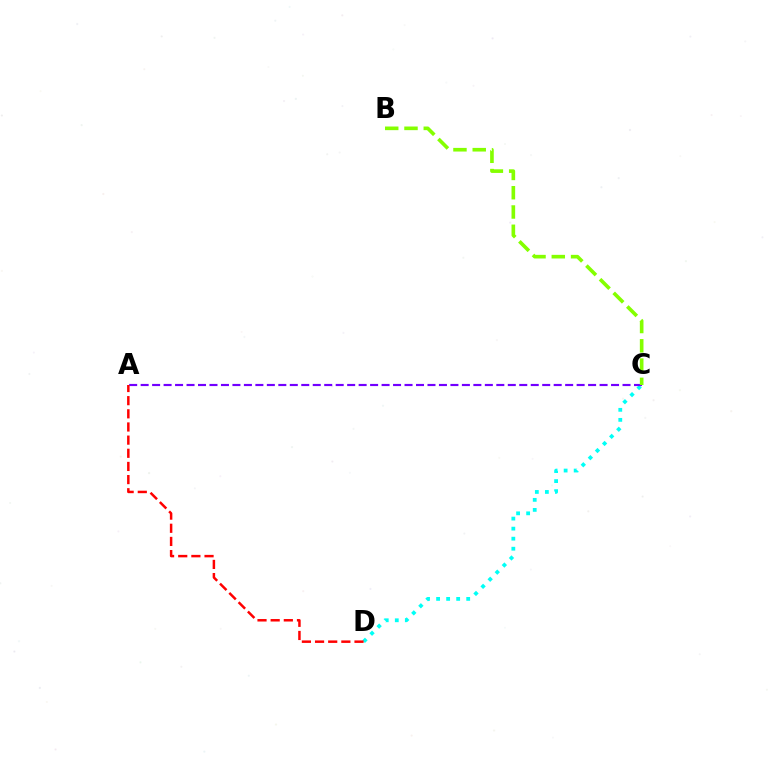{('C', 'D'): [{'color': '#00fff6', 'line_style': 'dotted', 'thickness': 2.73}], ('A', 'C'): [{'color': '#7200ff', 'line_style': 'dashed', 'thickness': 1.56}], ('B', 'C'): [{'color': '#84ff00', 'line_style': 'dashed', 'thickness': 2.62}], ('A', 'D'): [{'color': '#ff0000', 'line_style': 'dashed', 'thickness': 1.79}]}